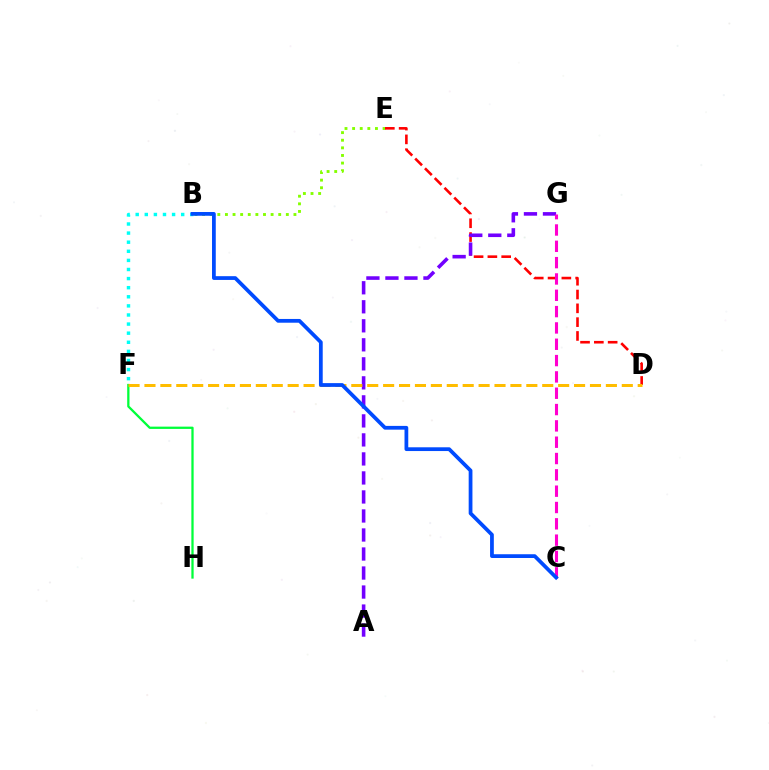{('B', 'E'): [{'color': '#84ff00', 'line_style': 'dotted', 'thickness': 2.07}], ('B', 'F'): [{'color': '#00fff6', 'line_style': 'dotted', 'thickness': 2.47}], ('F', 'H'): [{'color': '#00ff39', 'line_style': 'solid', 'thickness': 1.64}], ('D', 'E'): [{'color': '#ff0000', 'line_style': 'dashed', 'thickness': 1.88}], ('A', 'G'): [{'color': '#7200ff', 'line_style': 'dashed', 'thickness': 2.58}], ('C', 'G'): [{'color': '#ff00cf', 'line_style': 'dashed', 'thickness': 2.22}], ('D', 'F'): [{'color': '#ffbd00', 'line_style': 'dashed', 'thickness': 2.16}], ('B', 'C'): [{'color': '#004bff', 'line_style': 'solid', 'thickness': 2.7}]}